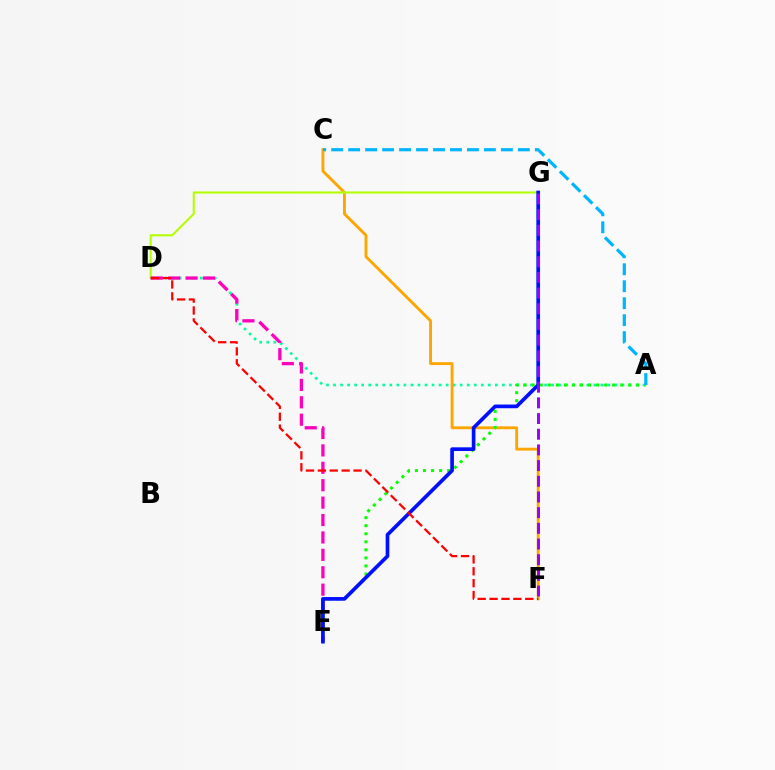{('A', 'D'): [{'color': '#00ff9d', 'line_style': 'dotted', 'thickness': 1.91}], ('C', 'F'): [{'color': '#ffa500', 'line_style': 'solid', 'thickness': 2.07}], ('A', 'E'): [{'color': '#08ff00', 'line_style': 'dotted', 'thickness': 2.19}], ('D', 'G'): [{'color': '#b3ff00', 'line_style': 'solid', 'thickness': 1.5}], ('D', 'E'): [{'color': '#ff00bd', 'line_style': 'dashed', 'thickness': 2.36}], ('E', 'G'): [{'color': '#0010ff', 'line_style': 'solid', 'thickness': 2.65}], ('A', 'C'): [{'color': '#00b5ff', 'line_style': 'dashed', 'thickness': 2.31}], ('F', 'G'): [{'color': '#9b00ff', 'line_style': 'dashed', 'thickness': 2.13}], ('D', 'F'): [{'color': '#ff0000', 'line_style': 'dashed', 'thickness': 1.62}]}